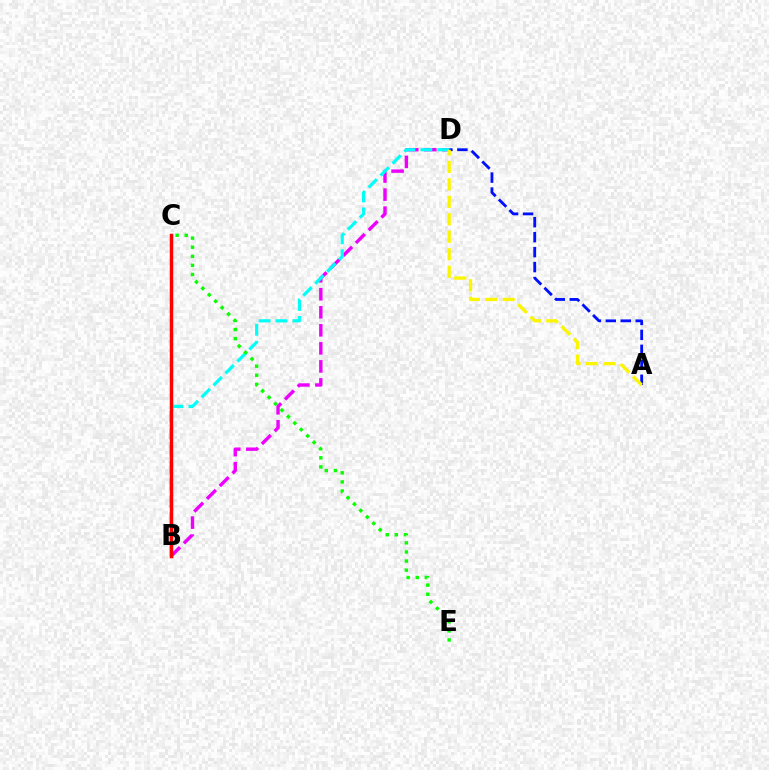{('B', 'D'): [{'color': '#ee00ff', 'line_style': 'dashed', 'thickness': 2.45}, {'color': '#00fff6', 'line_style': 'dashed', 'thickness': 2.29}], ('A', 'D'): [{'color': '#0010ff', 'line_style': 'dashed', 'thickness': 2.03}, {'color': '#fcf500', 'line_style': 'dashed', 'thickness': 2.37}], ('B', 'C'): [{'color': '#ff0000', 'line_style': 'solid', 'thickness': 2.5}], ('C', 'E'): [{'color': '#08ff00', 'line_style': 'dotted', 'thickness': 2.47}]}